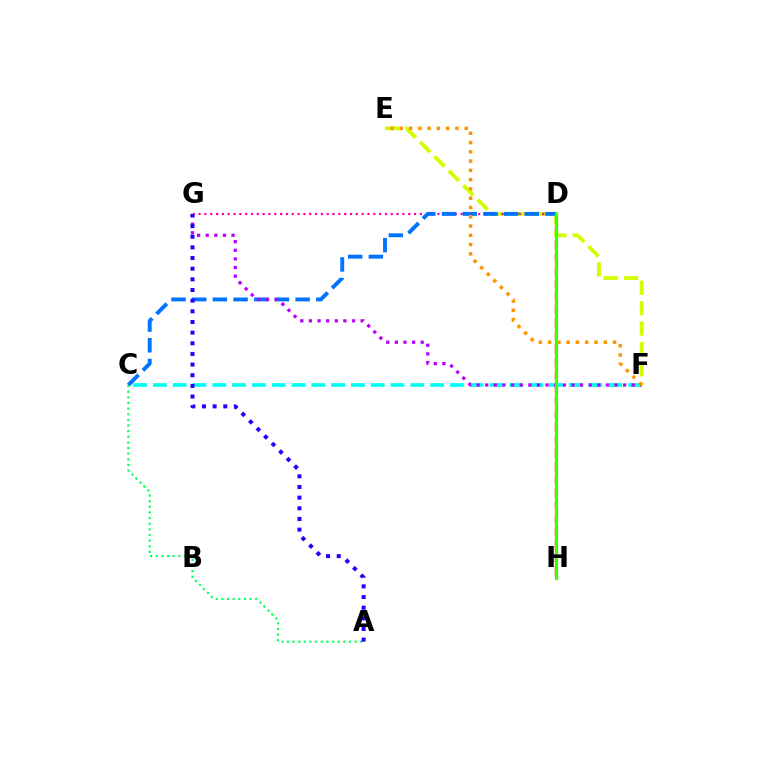{('D', 'H'): [{'color': '#ff0000', 'line_style': 'dashed', 'thickness': 1.77}, {'color': '#3dff00', 'line_style': 'solid', 'thickness': 2.29}], ('E', 'F'): [{'color': '#d1ff00', 'line_style': 'dashed', 'thickness': 2.77}, {'color': '#ff9400', 'line_style': 'dotted', 'thickness': 2.52}], ('D', 'G'): [{'color': '#ff00ac', 'line_style': 'dotted', 'thickness': 1.58}], ('C', 'D'): [{'color': '#0074ff', 'line_style': 'dashed', 'thickness': 2.81}], ('C', 'F'): [{'color': '#00fff6', 'line_style': 'dashed', 'thickness': 2.69}], ('F', 'G'): [{'color': '#b900ff', 'line_style': 'dotted', 'thickness': 2.34}], ('A', 'C'): [{'color': '#00ff5c', 'line_style': 'dotted', 'thickness': 1.53}], ('A', 'G'): [{'color': '#2500ff', 'line_style': 'dotted', 'thickness': 2.89}]}